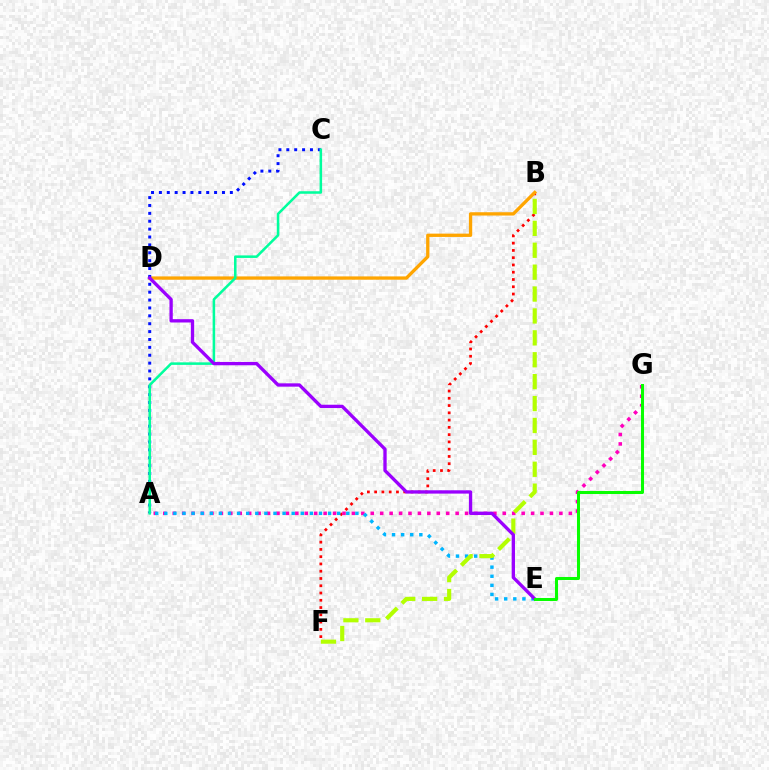{('B', 'F'): [{'color': '#ff0000', 'line_style': 'dotted', 'thickness': 1.97}, {'color': '#b3ff00', 'line_style': 'dashed', 'thickness': 2.98}], ('A', 'G'): [{'color': '#ff00bd', 'line_style': 'dotted', 'thickness': 2.56}], ('B', 'D'): [{'color': '#ffa500', 'line_style': 'solid', 'thickness': 2.38}], ('A', 'E'): [{'color': '#00b5ff', 'line_style': 'dotted', 'thickness': 2.47}], ('A', 'C'): [{'color': '#0010ff', 'line_style': 'dotted', 'thickness': 2.14}, {'color': '#00ff9d', 'line_style': 'solid', 'thickness': 1.82}], ('D', 'E'): [{'color': '#9b00ff', 'line_style': 'solid', 'thickness': 2.39}], ('E', 'G'): [{'color': '#08ff00', 'line_style': 'solid', 'thickness': 2.18}]}